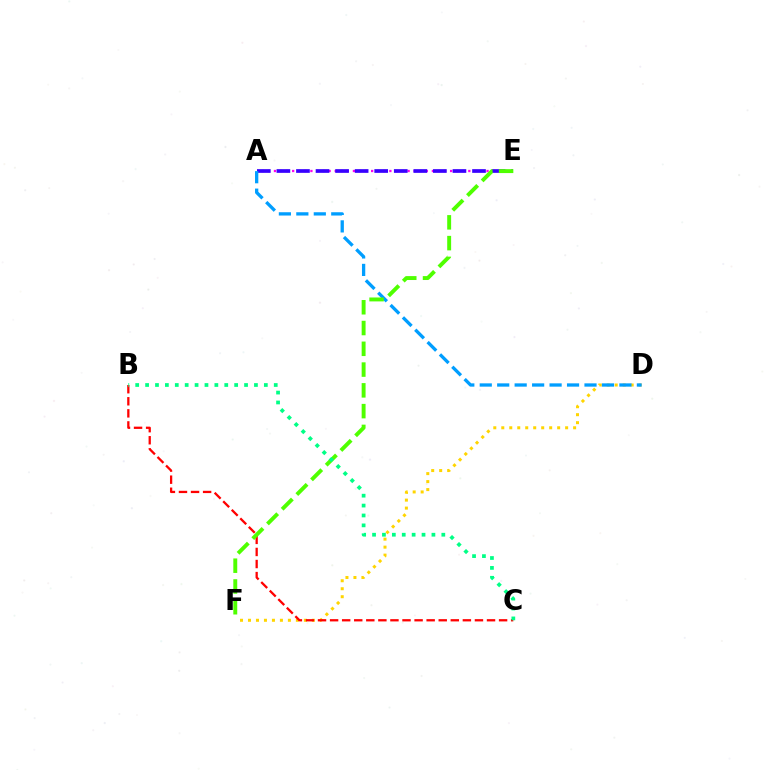{('A', 'E'): [{'color': '#ff00ed', 'line_style': 'dotted', 'thickness': 1.65}, {'color': '#3700ff', 'line_style': 'dashed', 'thickness': 2.66}], ('D', 'F'): [{'color': '#ffd500', 'line_style': 'dotted', 'thickness': 2.17}], ('B', 'C'): [{'color': '#ff0000', 'line_style': 'dashed', 'thickness': 1.64}, {'color': '#00ff86', 'line_style': 'dotted', 'thickness': 2.69}], ('A', 'D'): [{'color': '#009eff', 'line_style': 'dashed', 'thickness': 2.37}], ('E', 'F'): [{'color': '#4fff00', 'line_style': 'dashed', 'thickness': 2.82}]}